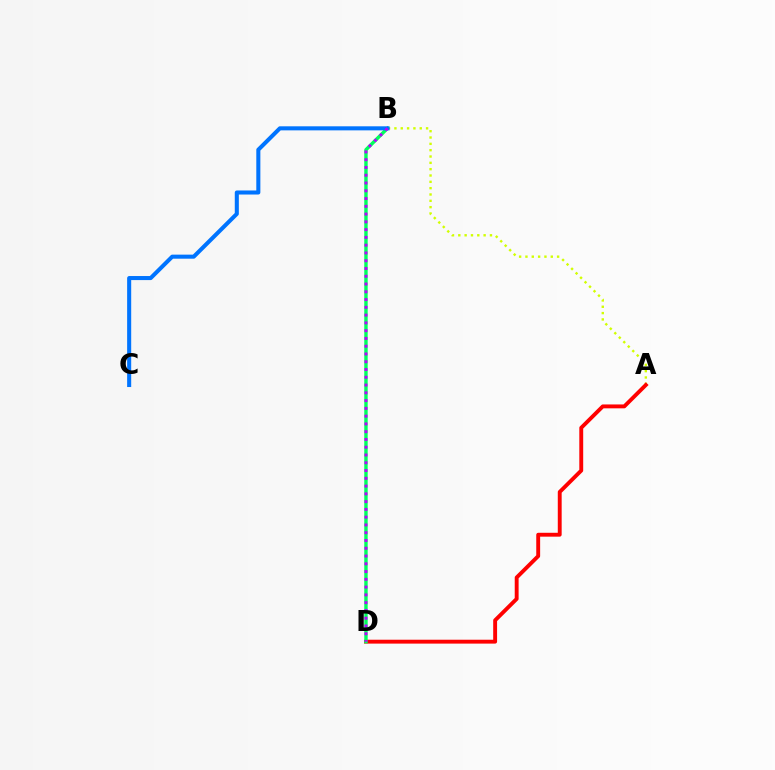{('A', 'B'): [{'color': '#d1ff00', 'line_style': 'dotted', 'thickness': 1.72}], ('A', 'D'): [{'color': '#ff0000', 'line_style': 'solid', 'thickness': 2.8}], ('B', 'D'): [{'color': '#00ff5c', 'line_style': 'solid', 'thickness': 2.46}, {'color': '#b900ff', 'line_style': 'dotted', 'thickness': 2.11}], ('B', 'C'): [{'color': '#0074ff', 'line_style': 'solid', 'thickness': 2.92}]}